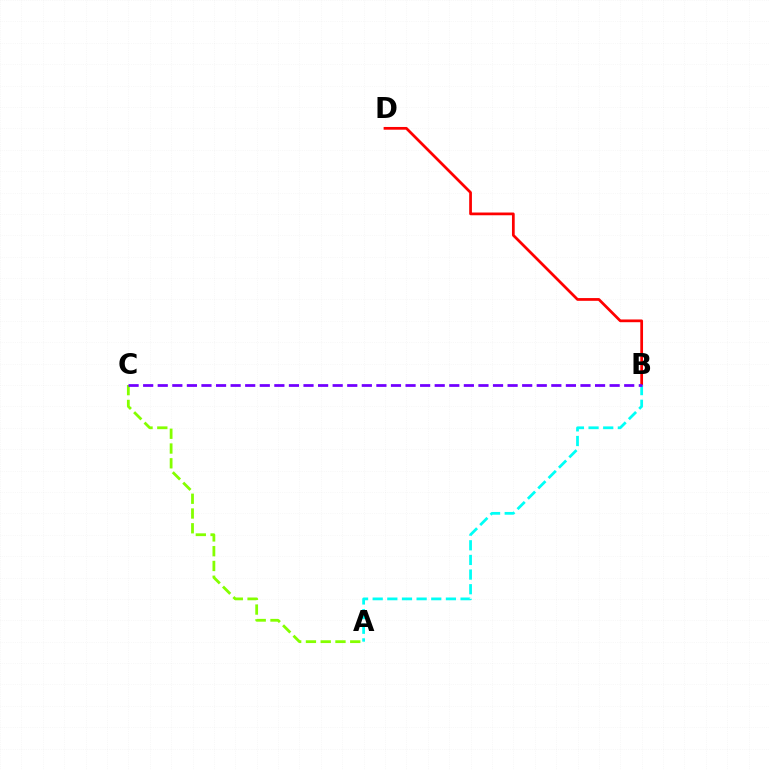{('B', 'D'): [{'color': '#ff0000', 'line_style': 'solid', 'thickness': 1.97}], ('A', 'C'): [{'color': '#84ff00', 'line_style': 'dashed', 'thickness': 2.01}], ('A', 'B'): [{'color': '#00fff6', 'line_style': 'dashed', 'thickness': 1.99}], ('B', 'C'): [{'color': '#7200ff', 'line_style': 'dashed', 'thickness': 1.98}]}